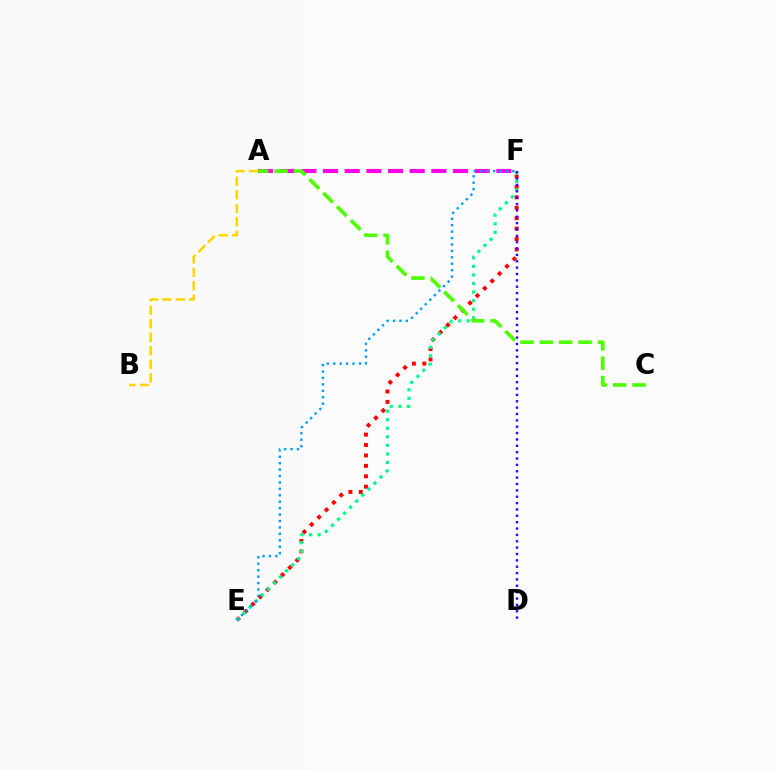{('E', 'F'): [{'color': '#ff0000', 'line_style': 'dotted', 'thickness': 2.83}, {'color': '#00ff86', 'line_style': 'dotted', 'thickness': 2.33}, {'color': '#009eff', 'line_style': 'dotted', 'thickness': 1.75}], ('A', 'F'): [{'color': '#ff00ed', 'line_style': 'dashed', 'thickness': 2.94}], ('A', 'B'): [{'color': '#ffd500', 'line_style': 'dashed', 'thickness': 1.83}], ('D', 'F'): [{'color': '#3700ff', 'line_style': 'dotted', 'thickness': 1.73}], ('A', 'C'): [{'color': '#4fff00', 'line_style': 'dashed', 'thickness': 2.63}]}